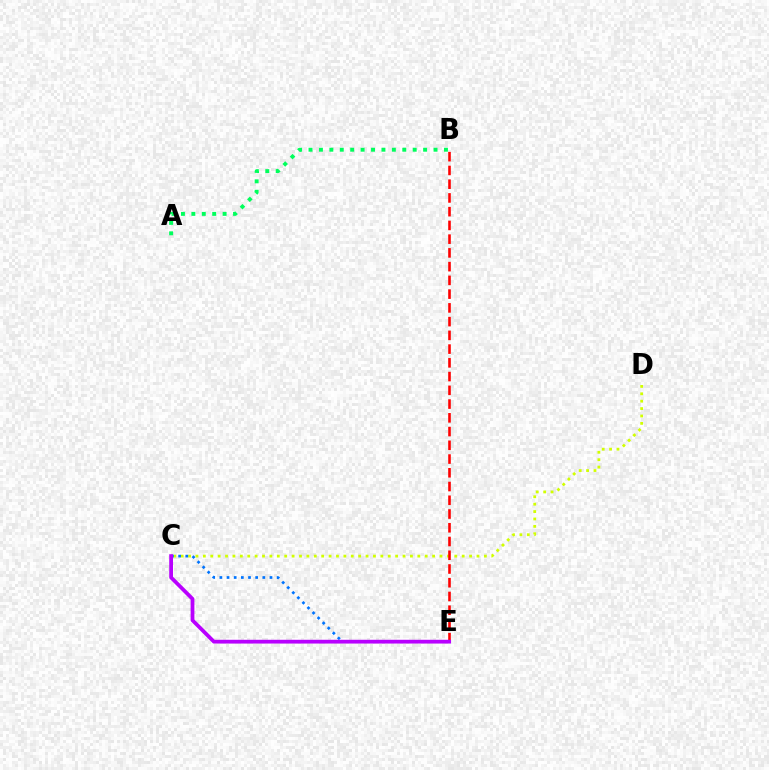{('A', 'B'): [{'color': '#00ff5c', 'line_style': 'dotted', 'thickness': 2.83}], ('C', 'D'): [{'color': '#d1ff00', 'line_style': 'dotted', 'thickness': 2.01}], ('B', 'E'): [{'color': '#ff0000', 'line_style': 'dashed', 'thickness': 1.87}], ('C', 'E'): [{'color': '#0074ff', 'line_style': 'dotted', 'thickness': 1.94}, {'color': '#b900ff', 'line_style': 'solid', 'thickness': 2.71}]}